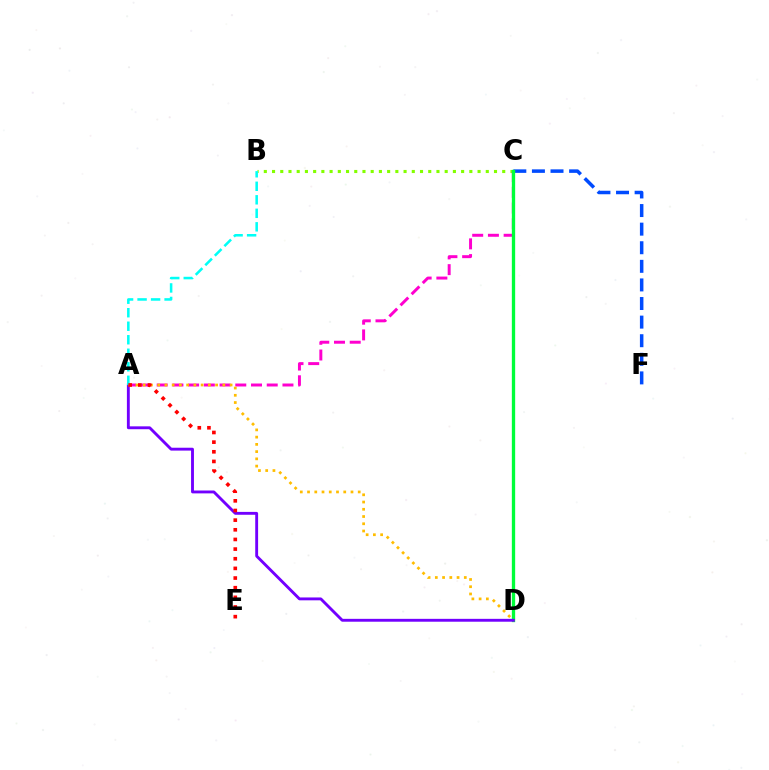{('C', 'F'): [{'color': '#004bff', 'line_style': 'dashed', 'thickness': 2.53}], ('B', 'C'): [{'color': '#84ff00', 'line_style': 'dotted', 'thickness': 2.23}], ('A', 'C'): [{'color': '#ff00cf', 'line_style': 'dashed', 'thickness': 2.14}], ('C', 'D'): [{'color': '#00ff39', 'line_style': 'solid', 'thickness': 2.39}], ('A', 'D'): [{'color': '#7200ff', 'line_style': 'solid', 'thickness': 2.07}, {'color': '#ffbd00', 'line_style': 'dotted', 'thickness': 1.97}], ('A', 'B'): [{'color': '#00fff6', 'line_style': 'dashed', 'thickness': 1.84}], ('A', 'E'): [{'color': '#ff0000', 'line_style': 'dotted', 'thickness': 2.62}]}